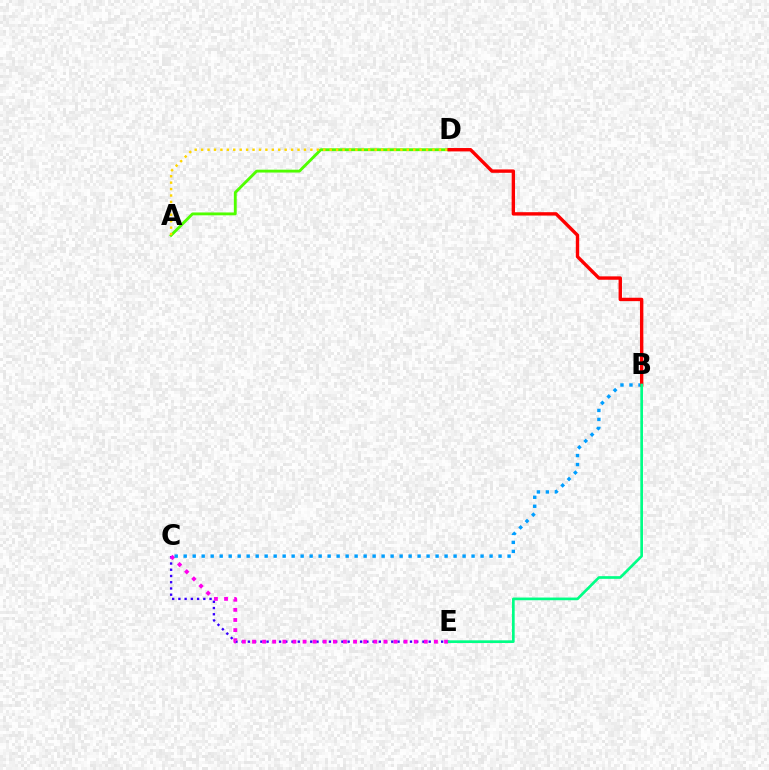{('C', 'E'): [{'color': '#3700ff', 'line_style': 'dotted', 'thickness': 1.69}, {'color': '#ff00ed', 'line_style': 'dotted', 'thickness': 2.75}], ('A', 'D'): [{'color': '#4fff00', 'line_style': 'solid', 'thickness': 2.05}, {'color': '#ffd500', 'line_style': 'dotted', 'thickness': 1.75}], ('B', 'C'): [{'color': '#009eff', 'line_style': 'dotted', 'thickness': 2.44}], ('B', 'D'): [{'color': '#ff0000', 'line_style': 'solid', 'thickness': 2.44}], ('B', 'E'): [{'color': '#00ff86', 'line_style': 'solid', 'thickness': 1.93}]}